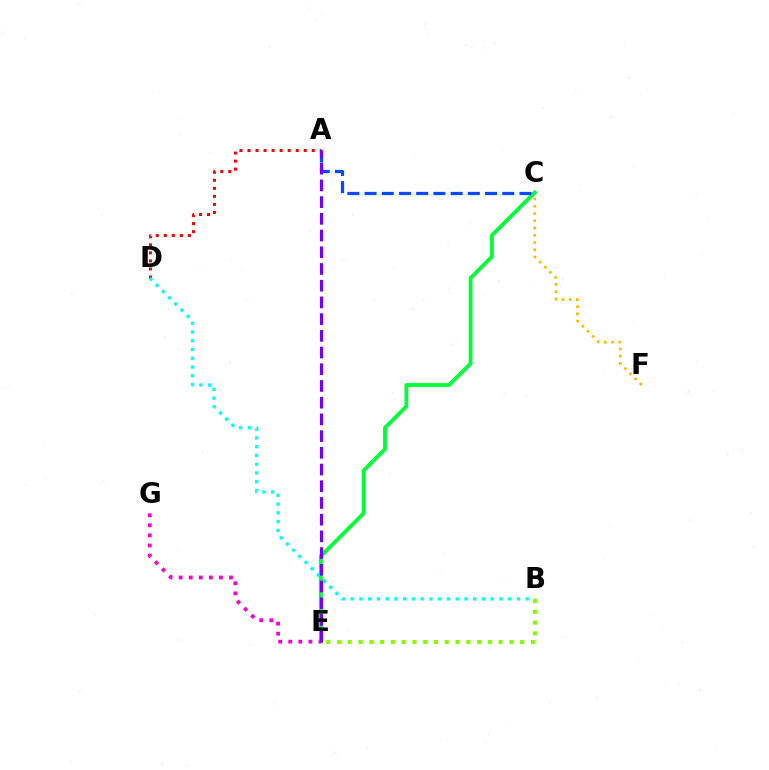{('C', 'F'): [{'color': '#ffbd00', 'line_style': 'dotted', 'thickness': 1.97}], ('A', 'D'): [{'color': '#ff0000', 'line_style': 'dotted', 'thickness': 2.18}], ('C', 'E'): [{'color': '#00ff39', 'line_style': 'solid', 'thickness': 2.76}], ('B', 'D'): [{'color': '#00fff6', 'line_style': 'dotted', 'thickness': 2.38}], ('B', 'E'): [{'color': '#84ff00', 'line_style': 'dotted', 'thickness': 2.93}], ('E', 'G'): [{'color': '#ff00cf', 'line_style': 'dotted', 'thickness': 2.74}], ('A', 'C'): [{'color': '#004bff', 'line_style': 'dashed', 'thickness': 2.34}], ('A', 'E'): [{'color': '#7200ff', 'line_style': 'dashed', 'thickness': 2.27}]}